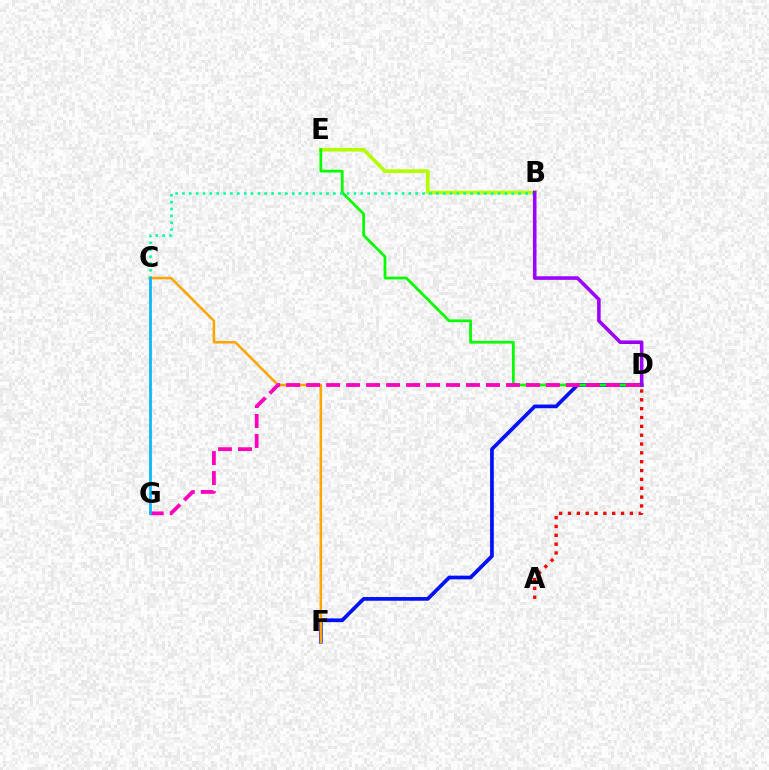{('B', 'E'): [{'color': '#b3ff00', 'line_style': 'solid', 'thickness': 2.63}], ('D', 'F'): [{'color': '#0010ff', 'line_style': 'solid', 'thickness': 2.68}], ('D', 'E'): [{'color': '#08ff00', 'line_style': 'solid', 'thickness': 2.0}], ('C', 'F'): [{'color': '#ffa500', 'line_style': 'solid', 'thickness': 1.88}], ('B', 'C'): [{'color': '#00ff9d', 'line_style': 'dotted', 'thickness': 1.86}], ('D', 'G'): [{'color': '#ff00bd', 'line_style': 'dashed', 'thickness': 2.71}], ('A', 'D'): [{'color': '#ff0000', 'line_style': 'dotted', 'thickness': 2.4}], ('C', 'G'): [{'color': '#00b5ff', 'line_style': 'solid', 'thickness': 1.91}], ('B', 'D'): [{'color': '#9b00ff', 'line_style': 'solid', 'thickness': 2.56}]}